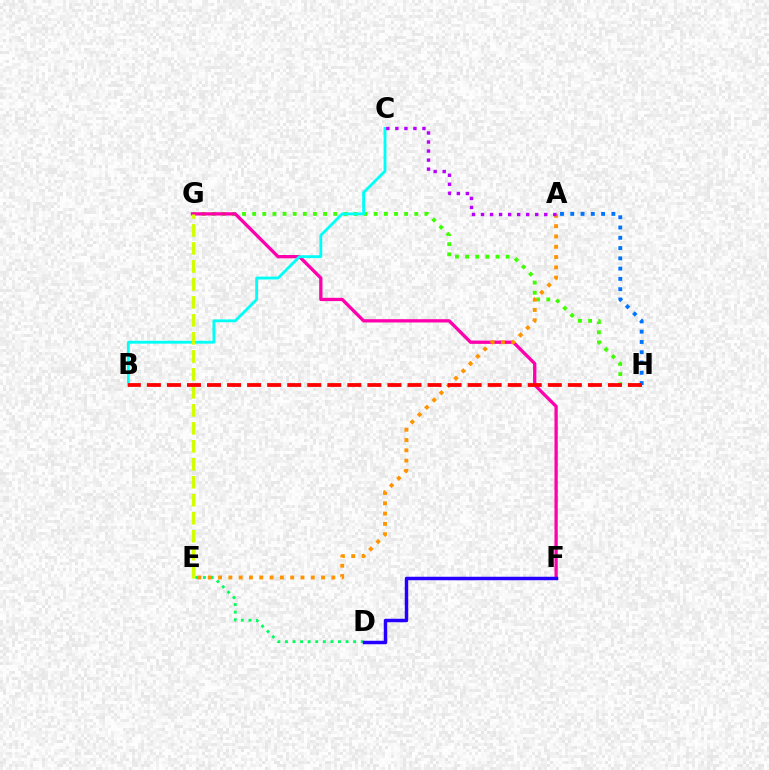{('D', 'E'): [{'color': '#00ff5c', 'line_style': 'dotted', 'thickness': 2.06}], ('G', 'H'): [{'color': '#3dff00', 'line_style': 'dotted', 'thickness': 2.75}], ('F', 'G'): [{'color': '#ff00ac', 'line_style': 'solid', 'thickness': 2.37}], ('A', 'H'): [{'color': '#0074ff', 'line_style': 'dotted', 'thickness': 2.79}], ('D', 'F'): [{'color': '#2500ff', 'line_style': 'solid', 'thickness': 2.5}], ('A', 'E'): [{'color': '#ff9400', 'line_style': 'dotted', 'thickness': 2.8}], ('B', 'C'): [{'color': '#00fff6', 'line_style': 'solid', 'thickness': 2.06}], ('E', 'G'): [{'color': '#d1ff00', 'line_style': 'dashed', 'thickness': 2.44}], ('A', 'C'): [{'color': '#b900ff', 'line_style': 'dotted', 'thickness': 2.45}], ('B', 'H'): [{'color': '#ff0000', 'line_style': 'dashed', 'thickness': 2.72}]}